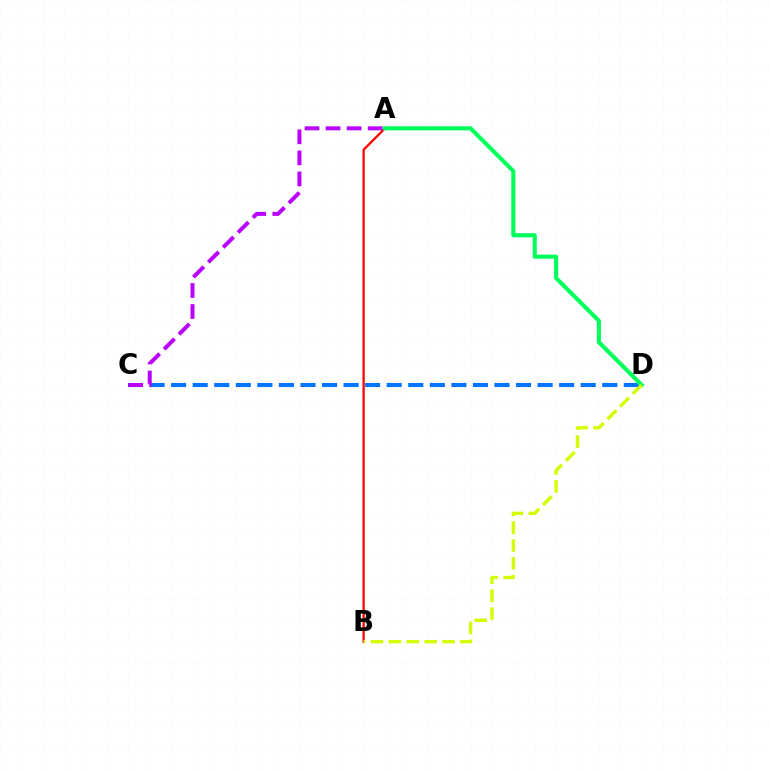{('C', 'D'): [{'color': '#0074ff', 'line_style': 'dashed', 'thickness': 2.93}], ('A', 'B'): [{'color': '#ff0000', 'line_style': 'solid', 'thickness': 1.65}], ('A', 'D'): [{'color': '#00ff5c', 'line_style': 'solid', 'thickness': 2.95}], ('B', 'D'): [{'color': '#d1ff00', 'line_style': 'dashed', 'thickness': 2.43}], ('A', 'C'): [{'color': '#b900ff', 'line_style': 'dashed', 'thickness': 2.86}]}